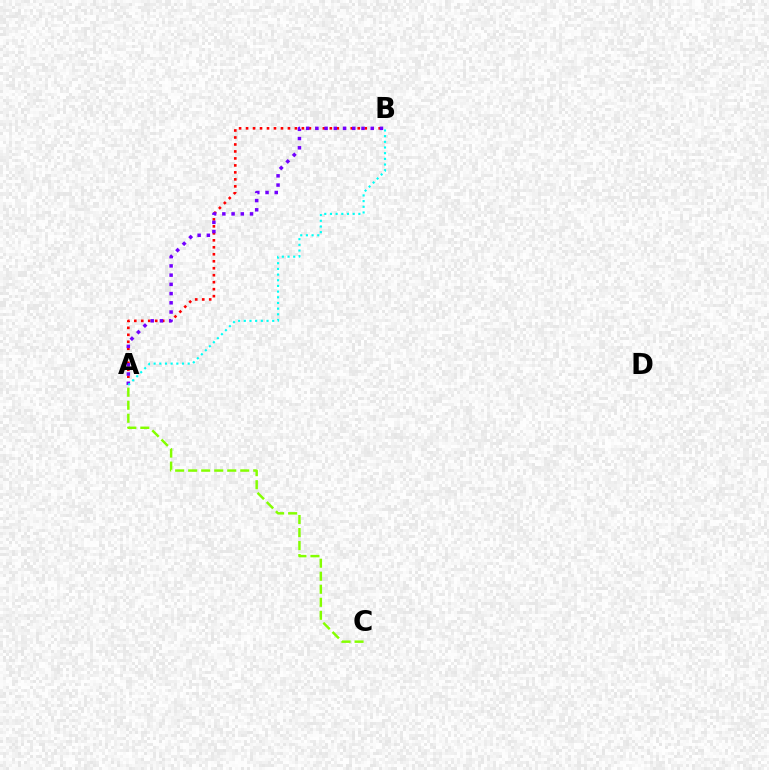{('A', 'C'): [{'color': '#84ff00', 'line_style': 'dashed', 'thickness': 1.77}], ('A', 'B'): [{'color': '#ff0000', 'line_style': 'dotted', 'thickness': 1.9}, {'color': '#7200ff', 'line_style': 'dotted', 'thickness': 2.51}, {'color': '#00fff6', 'line_style': 'dotted', 'thickness': 1.54}]}